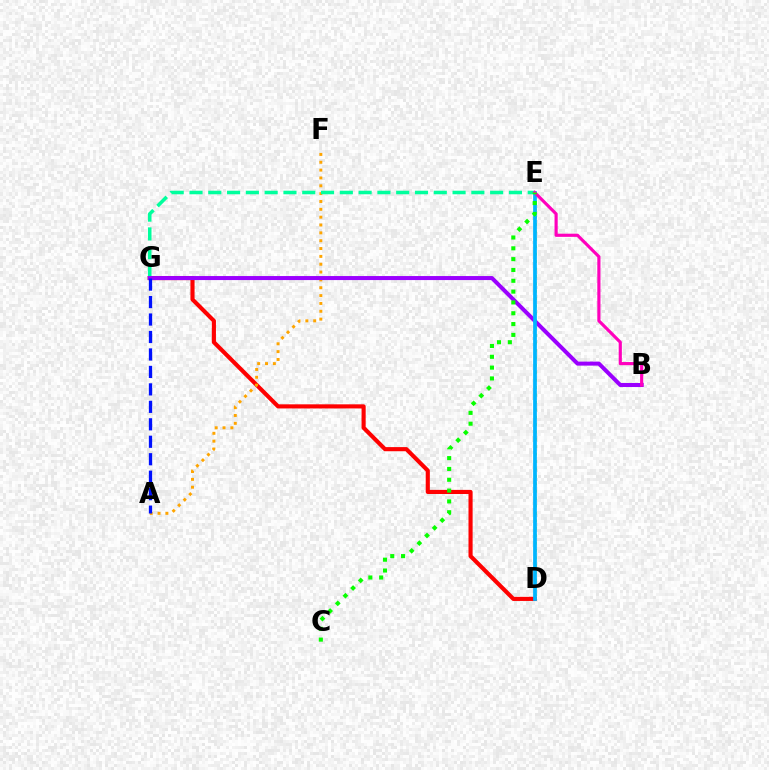{('D', 'E'): [{'color': '#b3ff00', 'line_style': 'dotted', 'thickness': 2.01}, {'color': '#00b5ff', 'line_style': 'solid', 'thickness': 2.69}], ('D', 'G'): [{'color': '#ff0000', 'line_style': 'solid', 'thickness': 2.97}], ('A', 'F'): [{'color': '#ffa500', 'line_style': 'dotted', 'thickness': 2.13}], ('E', 'G'): [{'color': '#00ff9d', 'line_style': 'dashed', 'thickness': 2.55}], ('B', 'G'): [{'color': '#9b00ff', 'line_style': 'solid', 'thickness': 2.89}], ('B', 'E'): [{'color': '#ff00bd', 'line_style': 'solid', 'thickness': 2.27}], ('C', 'E'): [{'color': '#08ff00', 'line_style': 'dotted', 'thickness': 2.94}], ('A', 'G'): [{'color': '#0010ff', 'line_style': 'dashed', 'thickness': 2.37}]}